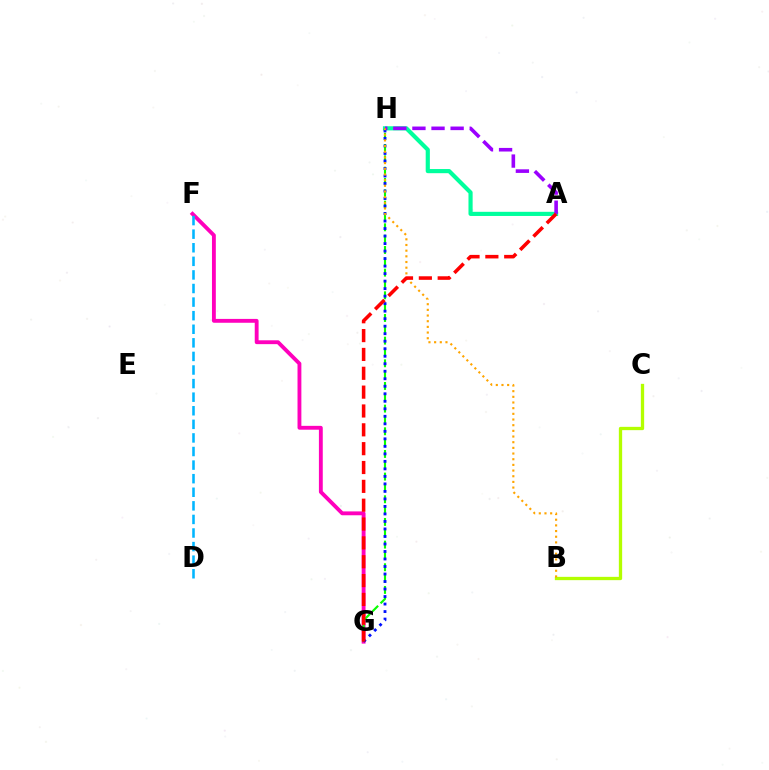{('A', 'H'): [{'color': '#00ff9d', 'line_style': 'solid', 'thickness': 2.99}, {'color': '#9b00ff', 'line_style': 'dashed', 'thickness': 2.59}], ('F', 'G'): [{'color': '#ff00bd', 'line_style': 'solid', 'thickness': 2.78}], ('G', 'H'): [{'color': '#08ff00', 'line_style': 'dashed', 'thickness': 1.54}, {'color': '#0010ff', 'line_style': 'dotted', 'thickness': 2.04}], ('D', 'F'): [{'color': '#00b5ff', 'line_style': 'dashed', 'thickness': 1.85}], ('B', 'C'): [{'color': '#b3ff00', 'line_style': 'solid', 'thickness': 2.38}], ('B', 'H'): [{'color': '#ffa500', 'line_style': 'dotted', 'thickness': 1.54}], ('A', 'G'): [{'color': '#ff0000', 'line_style': 'dashed', 'thickness': 2.56}]}